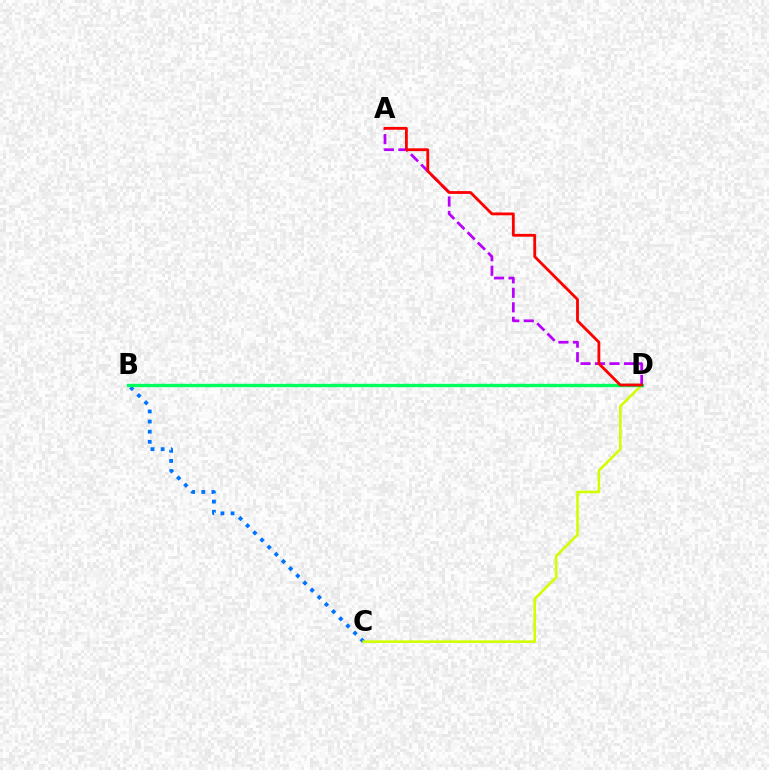{('B', 'C'): [{'color': '#0074ff', 'line_style': 'dotted', 'thickness': 2.75}], ('C', 'D'): [{'color': '#d1ff00', 'line_style': 'solid', 'thickness': 1.87}], ('B', 'D'): [{'color': '#00ff5c', 'line_style': 'solid', 'thickness': 2.43}], ('A', 'D'): [{'color': '#b900ff', 'line_style': 'dashed', 'thickness': 1.97}, {'color': '#ff0000', 'line_style': 'solid', 'thickness': 2.03}]}